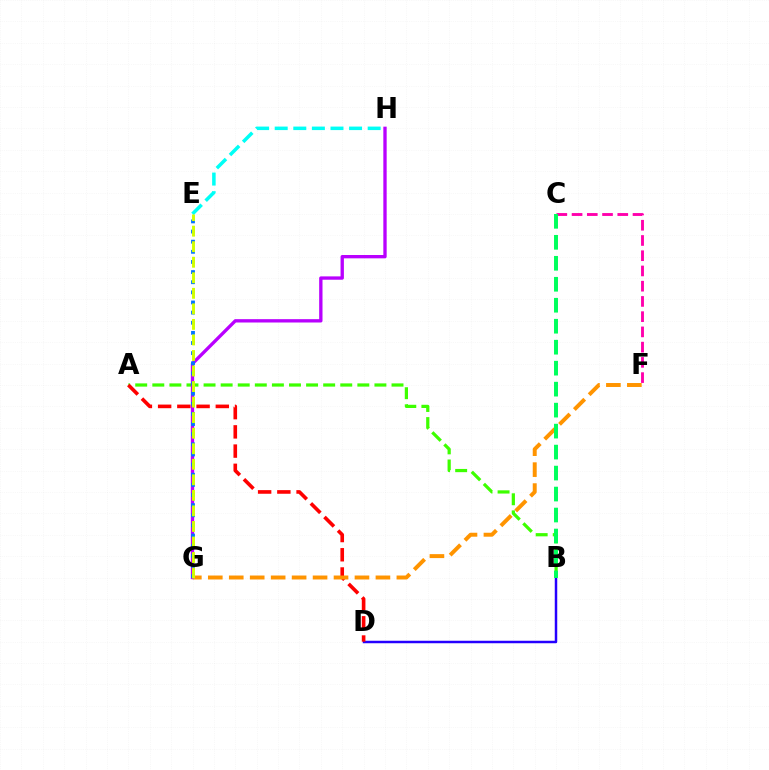{('B', 'D'): [{'color': '#2500ff', 'line_style': 'solid', 'thickness': 1.79}], ('A', 'B'): [{'color': '#3dff00', 'line_style': 'dashed', 'thickness': 2.32}], ('E', 'H'): [{'color': '#00fff6', 'line_style': 'dashed', 'thickness': 2.53}], ('A', 'D'): [{'color': '#ff0000', 'line_style': 'dashed', 'thickness': 2.61}], ('F', 'G'): [{'color': '#ff9400', 'line_style': 'dashed', 'thickness': 2.85}], ('G', 'H'): [{'color': '#b900ff', 'line_style': 'solid', 'thickness': 2.4}], ('E', 'G'): [{'color': '#0074ff', 'line_style': 'dotted', 'thickness': 2.75}, {'color': '#d1ff00', 'line_style': 'dashed', 'thickness': 2.11}], ('C', 'F'): [{'color': '#ff00ac', 'line_style': 'dashed', 'thickness': 2.07}], ('B', 'C'): [{'color': '#00ff5c', 'line_style': 'dashed', 'thickness': 2.85}]}